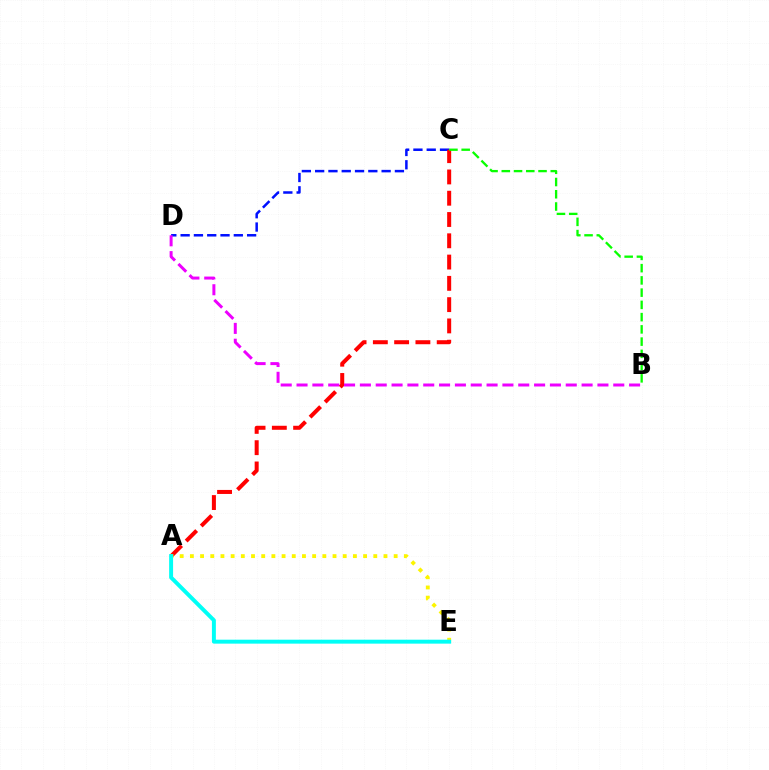{('C', 'D'): [{'color': '#0010ff', 'line_style': 'dashed', 'thickness': 1.81}], ('A', 'C'): [{'color': '#ff0000', 'line_style': 'dashed', 'thickness': 2.89}], ('B', 'C'): [{'color': '#08ff00', 'line_style': 'dashed', 'thickness': 1.66}], ('A', 'E'): [{'color': '#fcf500', 'line_style': 'dotted', 'thickness': 2.77}, {'color': '#00fff6', 'line_style': 'solid', 'thickness': 2.84}], ('B', 'D'): [{'color': '#ee00ff', 'line_style': 'dashed', 'thickness': 2.15}]}